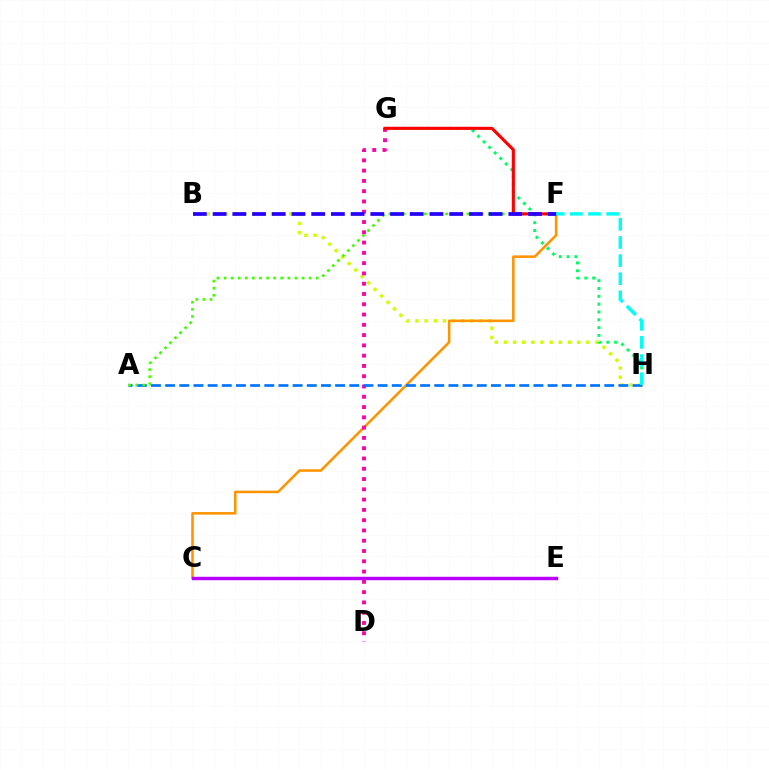{('B', 'H'): [{'color': '#d1ff00', 'line_style': 'dotted', 'thickness': 2.49}], ('G', 'H'): [{'color': '#00ff5c', 'line_style': 'dotted', 'thickness': 2.13}], ('C', 'F'): [{'color': '#ff9400', 'line_style': 'solid', 'thickness': 1.84}], ('D', 'G'): [{'color': '#ff00ac', 'line_style': 'dotted', 'thickness': 2.79}], ('A', 'H'): [{'color': '#0074ff', 'line_style': 'dashed', 'thickness': 1.92}], ('A', 'F'): [{'color': '#3dff00', 'line_style': 'dotted', 'thickness': 1.93}], ('F', 'G'): [{'color': '#ff0000', 'line_style': 'solid', 'thickness': 2.24}], ('F', 'H'): [{'color': '#00fff6', 'line_style': 'dashed', 'thickness': 2.46}], ('B', 'F'): [{'color': '#2500ff', 'line_style': 'dashed', 'thickness': 2.68}], ('C', 'E'): [{'color': '#b900ff', 'line_style': 'solid', 'thickness': 2.48}]}